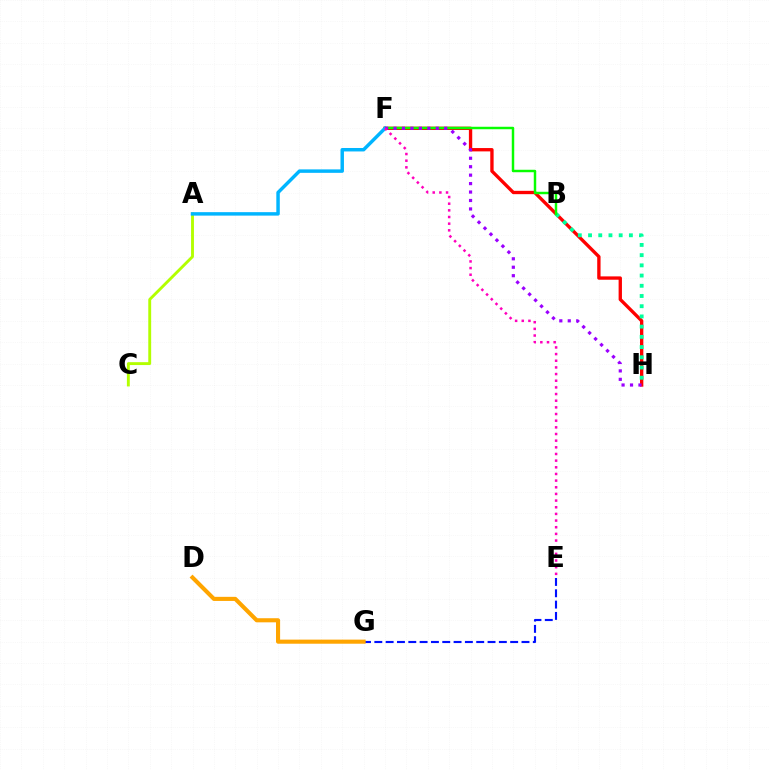{('F', 'H'): [{'color': '#ff0000', 'line_style': 'solid', 'thickness': 2.4}, {'color': '#9b00ff', 'line_style': 'dotted', 'thickness': 2.29}], ('A', 'C'): [{'color': '#b3ff00', 'line_style': 'solid', 'thickness': 2.08}], ('E', 'G'): [{'color': '#0010ff', 'line_style': 'dashed', 'thickness': 1.54}], ('B', 'H'): [{'color': '#00ff9d', 'line_style': 'dotted', 'thickness': 2.78}], ('B', 'F'): [{'color': '#08ff00', 'line_style': 'solid', 'thickness': 1.77}], ('A', 'F'): [{'color': '#00b5ff', 'line_style': 'solid', 'thickness': 2.49}], ('D', 'G'): [{'color': '#ffa500', 'line_style': 'solid', 'thickness': 2.95}], ('E', 'F'): [{'color': '#ff00bd', 'line_style': 'dotted', 'thickness': 1.81}]}